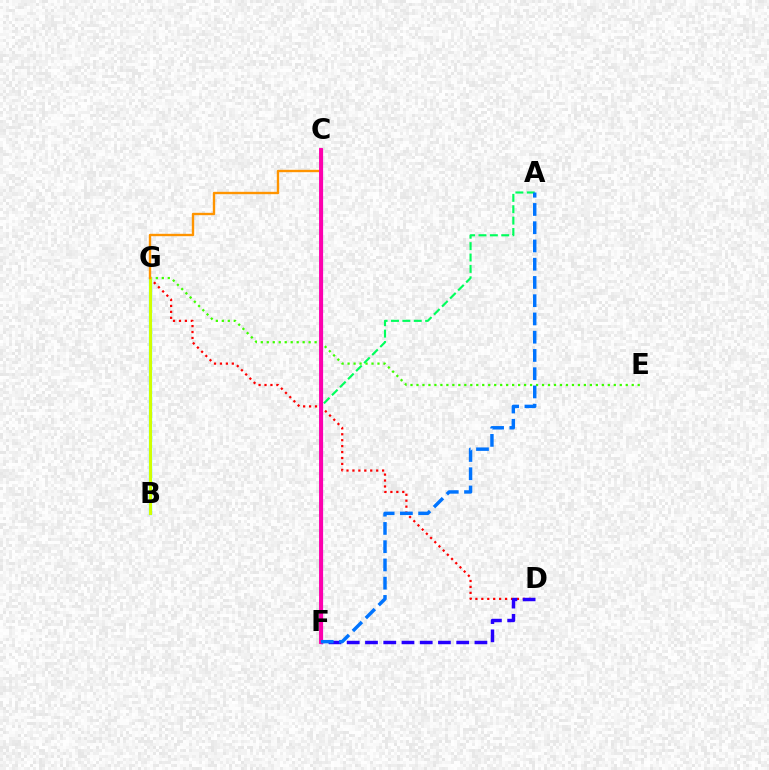{('E', 'G'): [{'color': '#3dff00', 'line_style': 'dotted', 'thickness': 1.62}], ('D', 'G'): [{'color': '#ff0000', 'line_style': 'dotted', 'thickness': 1.61}], ('A', 'F'): [{'color': '#00ff5c', 'line_style': 'dashed', 'thickness': 1.55}, {'color': '#0074ff', 'line_style': 'dashed', 'thickness': 2.48}], ('D', 'F'): [{'color': '#2500ff', 'line_style': 'dashed', 'thickness': 2.48}], ('B', 'G'): [{'color': '#00fff6', 'line_style': 'solid', 'thickness': 2.33}, {'color': '#d1ff00', 'line_style': 'solid', 'thickness': 2.15}], ('C', 'F'): [{'color': '#b900ff', 'line_style': 'solid', 'thickness': 2.31}, {'color': '#ff00ac', 'line_style': 'solid', 'thickness': 2.8}], ('C', 'G'): [{'color': '#ff9400', 'line_style': 'solid', 'thickness': 1.71}]}